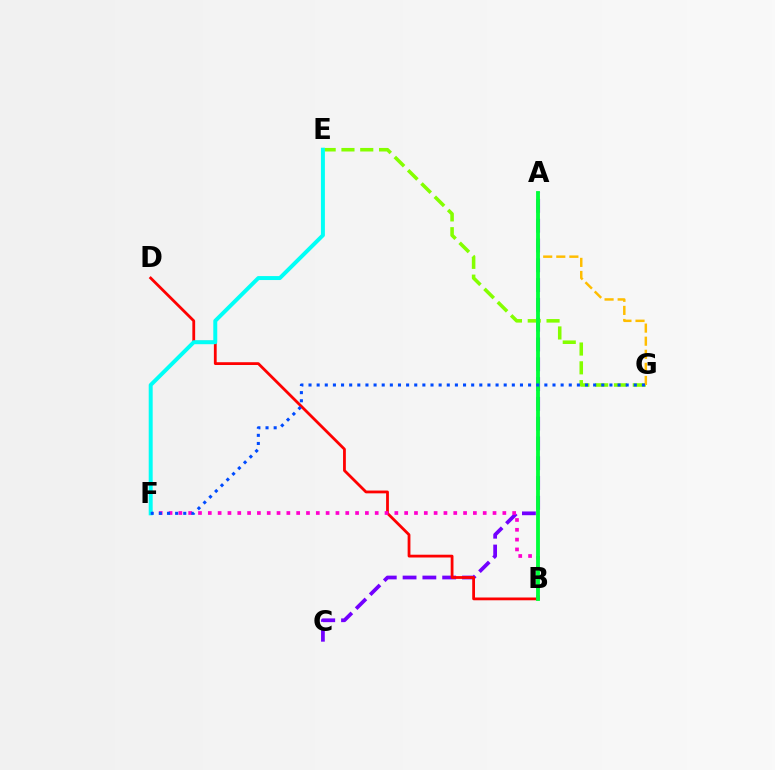{('A', 'C'): [{'color': '#7200ff', 'line_style': 'dashed', 'thickness': 2.69}], ('E', 'G'): [{'color': '#84ff00', 'line_style': 'dashed', 'thickness': 2.55}], ('B', 'D'): [{'color': '#ff0000', 'line_style': 'solid', 'thickness': 2.01}], ('B', 'F'): [{'color': '#ff00cf', 'line_style': 'dotted', 'thickness': 2.67}], ('A', 'G'): [{'color': '#ffbd00', 'line_style': 'dashed', 'thickness': 1.78}], ('A', 'B'): [{'color': '#00ff39', 'line_style': 'solid', 'thickness': 2.76}], ('E', 'F'): [{'color': '#00fff6', 'line_style': 'solid', 'thickness': 2.85}], ('F', 'G'): [{'color': '#004bff', 'line_style': 'dotted', 'thickness': 2.21}]}